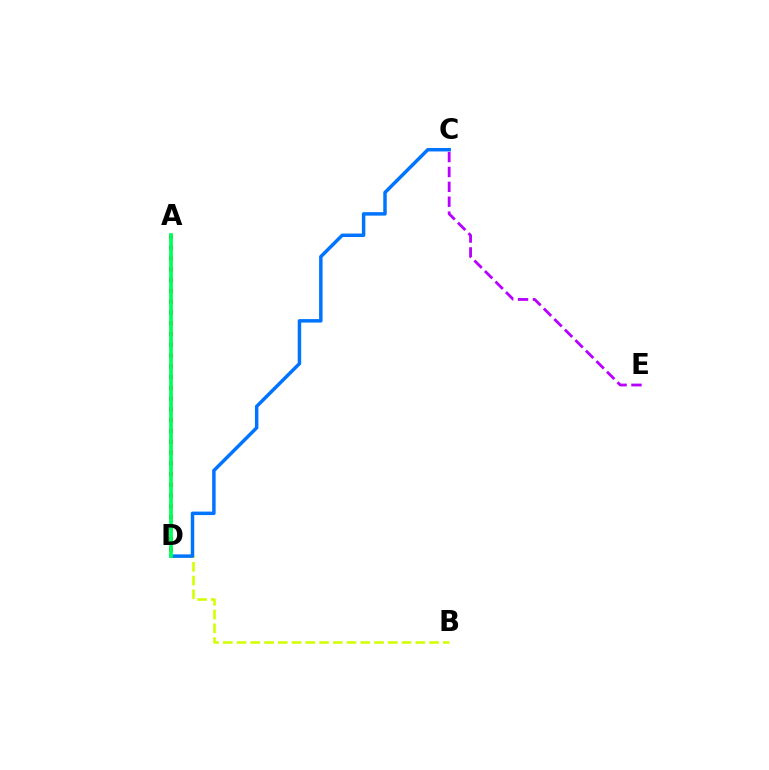{('B', 'D'): [{'color': '#d1ff00', 'line_style': 'dashed', 'thickness': 1.87}], ('C', 'D'): [{'color': '#0074ff', 'line_style': 'solid', 'thickness': 2.5}], ('A', 'D'): [{'color': '#ff0000', 'line_style': 'dotted', 'thickness': 2.93}, {'color': '#00ff5c', 'line_style': 'solid', 'thickness': 2.7}], ('C', 'E'): [{'color': '#b900ff', 'line_style': 'dashed', 'thickness': 2.02}]}